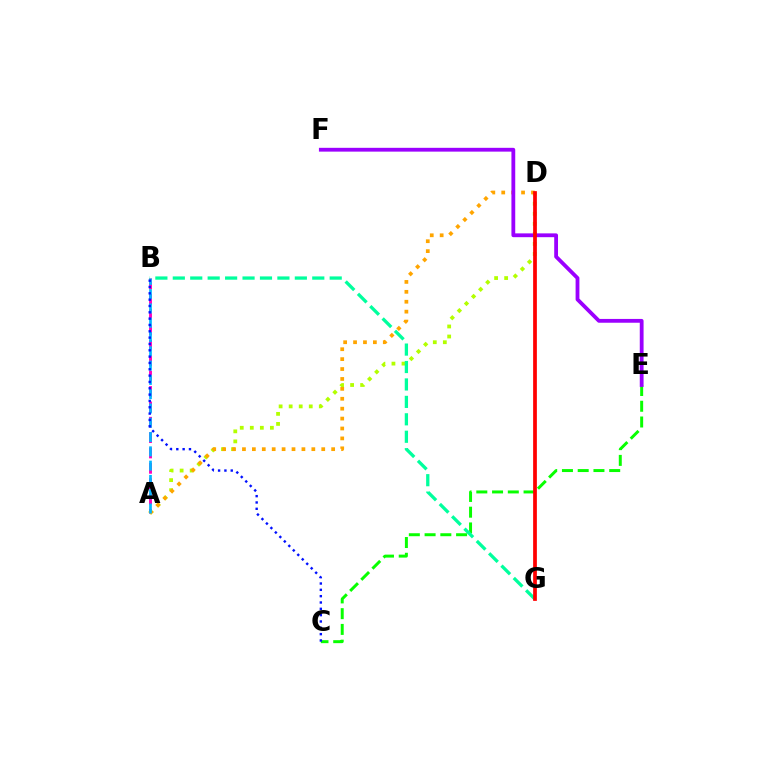{('A', 'D'): [{'color': '#b3ff00', 'line_style': 'dotted', 'thickness': 2.73}, {'color': '#ffa500', 'line_style': 'dotted', 'thickness': 2.69}], ('C', 'E'): [{'color': '#08ff00', 'line_style': 'dashed', 'thickness': 2.14}], ('A', 'B'): [{'color': '#ff00bd', 'line_style': 'dashed', 'thickness': 2.09}, {'color': '#00b5ff', 'line_style': 'dashed', 'thickness': 1.94}], ('B', 'C'): [{'color': '#0010ff', 'line_style': 'dotted', 'thickness': 1.72}], ('E', 'F'): [{'color': '#9b00ff', 'line_style': 'solid', 'thickness': 2.74}], ('B', 'G'): [{'color': '#00ff9d', 'line_style': 'dashed', 'thickness': 2.37}], ('D', 'G'): [{'color': '#ff0000', 'line_style': 'solid', 'thickness': 2.69}]}